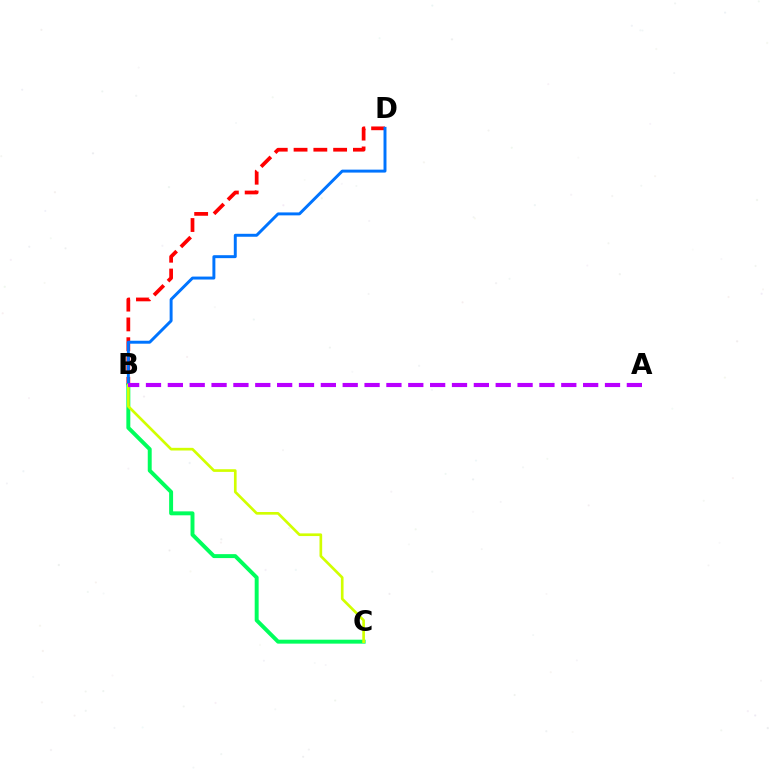{('B', 'D'): [{'color': '#ff0000', 'line_style': 'dashed', 'thickness': 2.69}, {'color': '#0074ff', 'line_style': 'solid', 'thickness': 2.12}], ('B', 'C'): [{'color': '#00ff5c', 'line_style': 'solid', 'thickness': 2.84}, {'color': '#d1ff00', 'line_style': 'solid', 'thickness': 1.92}], ('A', 'B'): [{'color': '#b900ff', 'line_style': 'dashed', 'thickness': 2.97}]}